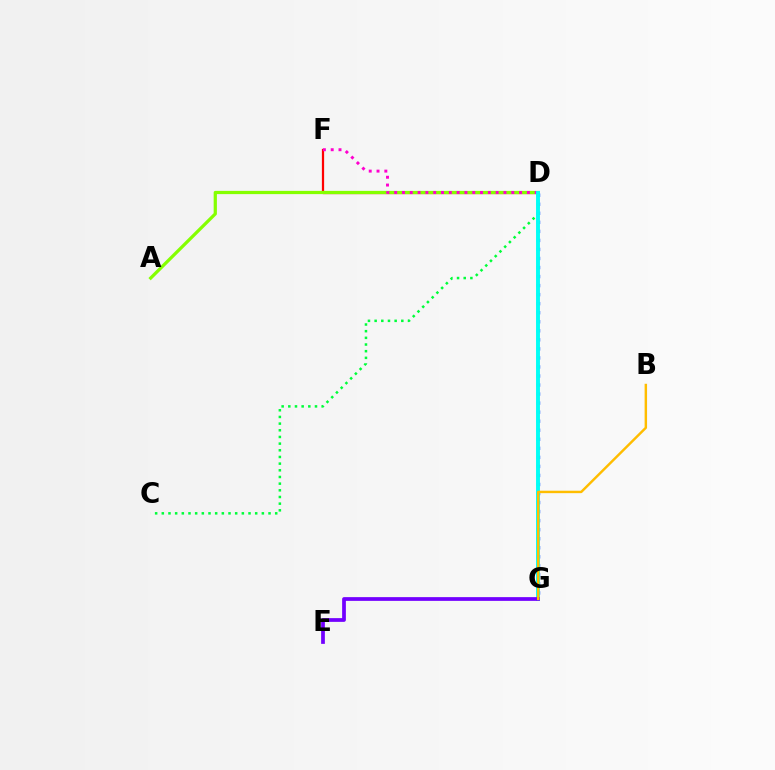{('C', 'D'): [{'color': '#00ff39', 'line_style': 'dotted', 'thickness': 1.81}], ('D', 'F'): [{'color': '#ff0000', 'line_style': 'solid', 'thickness': 1.62}, {'color': '#ff00cf', 'line_style': 'dotted', 'thickness': 2.12}], ('A', 'D'): [{'color': '#84ff00', 'line_style': 'solid', 'thickness': 2.33}], ('D', 'G'): [{'color': '#004bff', 'line_style': 'dotted', 'thickness': 2.46}, {'color': '#00fff6', 'line_style': 'solid', 'thickness': 2.81}], ('E', 'G'): [{'color': '#7200ff', 'line_style': 'solid', 'thickness': 2.69}], ('B', 'G'): [{'color': '#ffbd00', 'line_style': 'solid', 'thickness': 1.76}]}